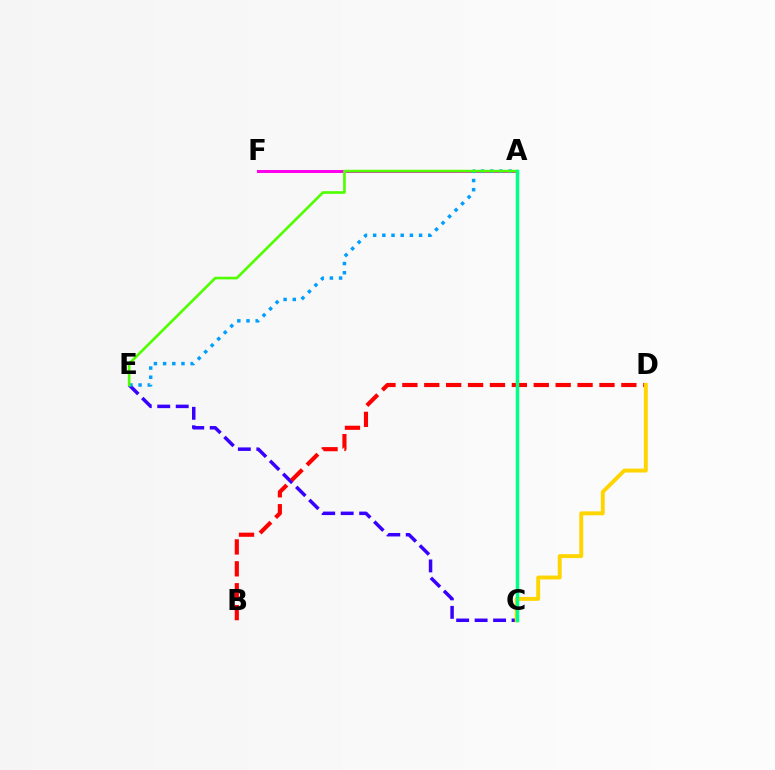{('C', 'E'): [{'color': '#3700ff', 'line_style': 'dashed', 'thickness': 2.51}], ('B', 'D'): [{'color': '#ff0000', 'line_style': 'dashed', 'thickness': 2.98}], ('A', 'F'): [{'color': '#ff00ed', 'line_style': 'solid', 'thickness': 2.17}], ('A', 'E'): [{'color': '#009eff', 'line_style': 'dotted', 'thickness': 2.5}, {'color': '#4fff00', 'line_style': 'solid', 'thickness': 1.9}], ('C', 'D'): [{'color': '#ffd500', 'line_style': 'solid', 'thickness': 2.82}], ('A', 'C'): [{'color': '#00ff86', 'line_style': 'solid', 'thickness': 2.51}]}